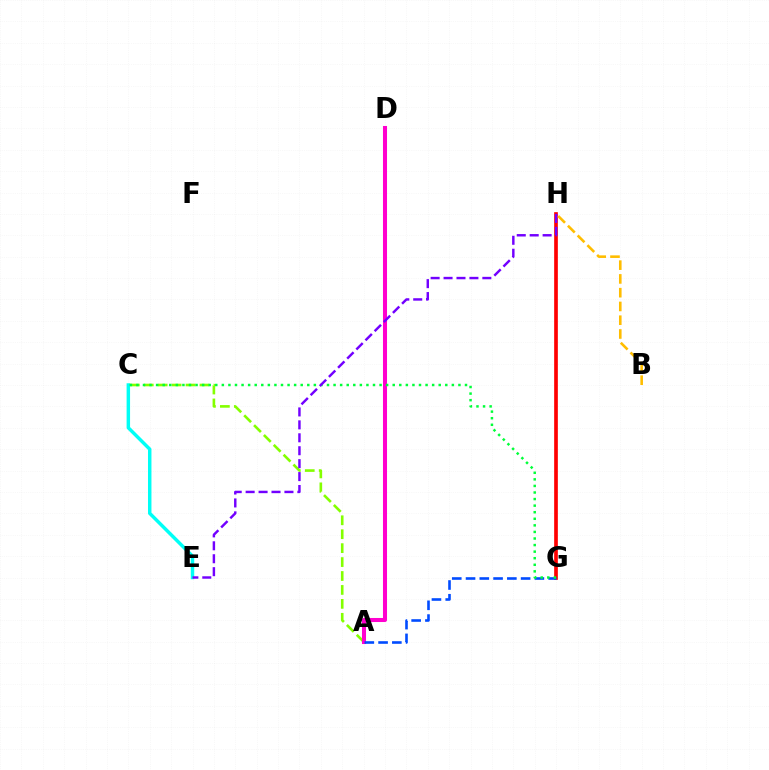{('A', 'C'): [{'color': '#84ff00', 'line_style': 'dashed', 'thickness': 1.89}], ('G', 'H'): [{'color': '#ff0000', 'line_style': 'solid', 'thickness': 2.65}], ('C', 'E'): [{'color': '#00fff6', 'line_style': 'solid', 'thickness': 2.49}], ('A', 'D'): [{'color': '#ff00cf', 'line_style': 'solid', 'thickness': 2.91}], ('A', 'G'): [{'color': '#004bff', 'line_style': 'dashed', 'thickness': 1.87}], ('C', 'G'): [{'color': '#00ff39', 'line_style': 'dotted', 'thickness': 1.79}], ('E', 'H'): [{'color': '#7200ff', 'line_style': 'dashed', 'thickness': 1.76}], ('B', 'H'): [{'color': '#ffbd00', 'line_style': 'dashed', 'thickness': 1.87}]}